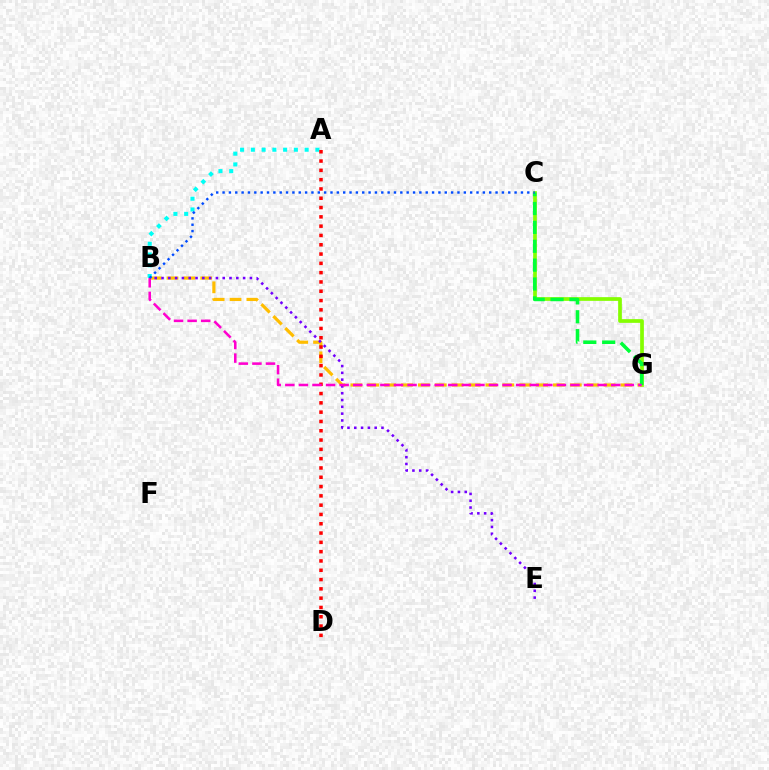{('C', 'G'): [{'color': '#84ff00', 'line_style': 'solid', 'thickness': 2.67}, {'color': '#00ff39', 'line_style': 'dashed', 'thickness': 2.56}], ('B', 'G'): [{'color': '#ffbd00', 'line_style': 'dashed', 'thickness': 2.29}, {'color': '#ff00cf', 'line_style': 'dashed', 'thickness': 1.84}], ('A', 'B'): [{'color': '#00fff6', 'line_style': 'dotted', 'thickness': 2.92}], ('A', 'D'): [{'color': '#ff0000', 'line_style': 'dotted', 'thickness': 2.53}], ('B', 'E'): [{'color': '#7200ff', 'line_style': 'dotted', 'thickness': 1.85}], ('B', 'C'): [{'color': '#004bff', 'line_style': 'dotted', 'thickness': 1.72}]}